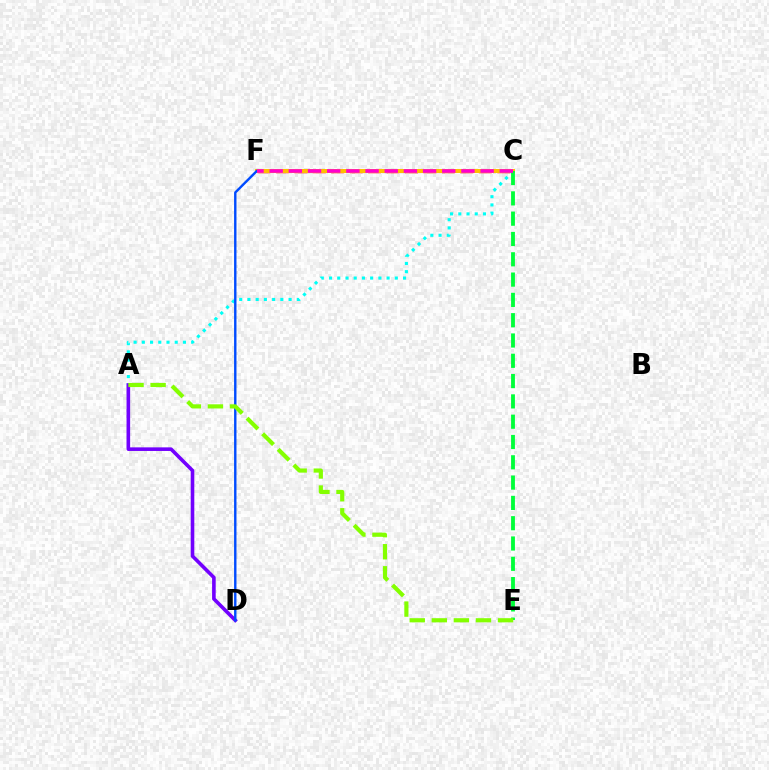{('C', 'F'): [{'color': '#ff0000', 'line_style': 'dashed', 'thickness': 2.51}, {'color': '#ffbd00', 'line_style': 'solid', 'thickness': 2.88}, {'color': '#ff00cf', 'line_style': 'dashed', 'thickness': 2.61}], ('A', 'C'): [{'color': '#00fff6', 'line_style': 'dotted', 'thickness': 2.23}], ('A', 'D'): [{'color': '#7200ff', 'line_style': 'solid', 'thickness': 2.59}], ('D', 'F'): [{'color': '#004bff', 'line_style': 'solid', 'thickness': 1.73}], ('C', 'E'): [{'color': '#00ff39', 'line_style': 'dashed', 'thickness': 2.76}], ('A', 'E'): [{'color': '#84ff00', 'line_style': 'dashed', 'thickness': 3.0}]}